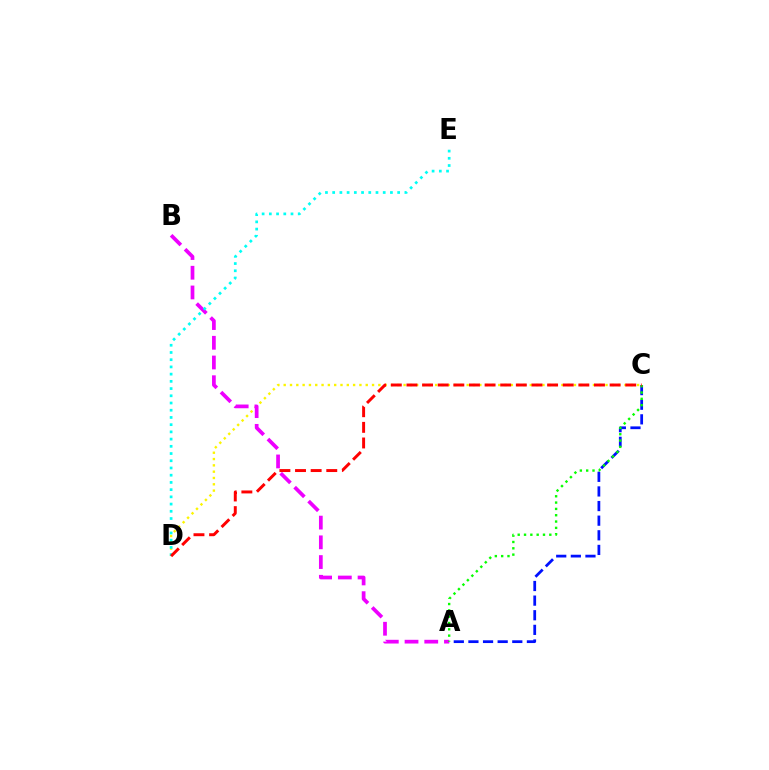{('C', 'D'): [{'color': '#fcf500', 'line_style': 'dotted', 'thickness': 1.71}, {'color': '#ff0000', 'line_style': 'dashed', 'thickness': 2.12}], ('A', 'B'): [{'color': '#ee00ff', 'line_style': 'dashed', 'thickness': 2.68}], ('D', 'E'): [{'color': '#00fff6', 'line_style': 'dotted', 'thickness': 1.96}], ('A', 'C'): [{'color': '#0010ff', 'line_style': 'dashed', 'thickness': 1.99}, {'color': '#08ff00', 'line_style': 'dotted', 'thickness': 1.72}]}